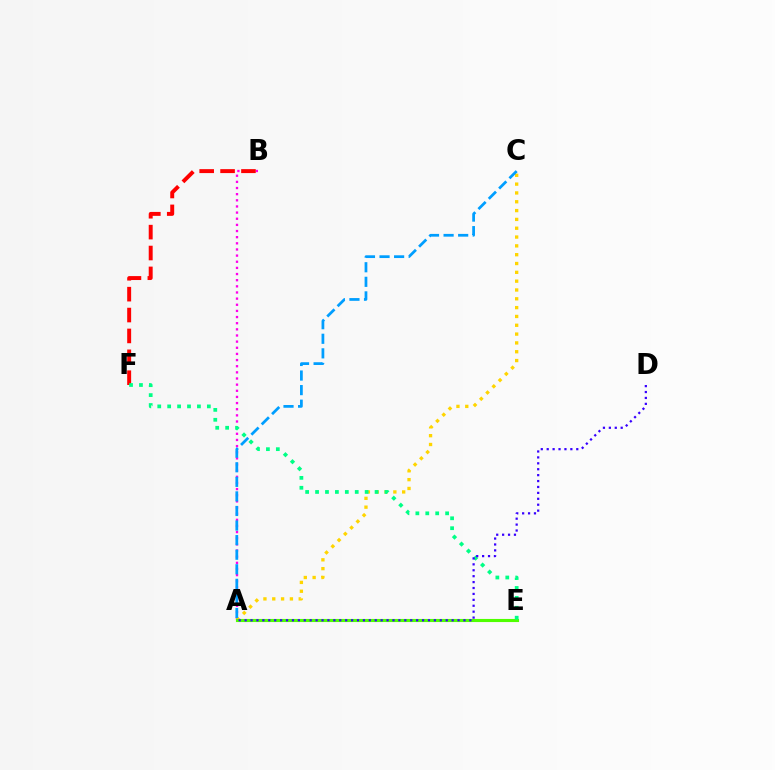{('A', 'B'): [{'color': '#ff00ed', 'line_style': 'dotted', 'thickness': 1.67}], ('A', 'C'): [{'color': '#ffd500', 'line_style': 'dotted', 'thickness': 2.4}, {'color': '#009eff', 'line_style': 'dashed', 'thickness': 1.98}], ('B', 'F'): [{'color': '#ff0000', 'line_style': 'dashed', 'thickness': 2.84}], ('A', 'E'): [{'color': '#4fff00', 'line_style': 'solid', 'thickness': 2.24}], ('E', 'F'): [{'color': '#00ff86', 'line_style': 'dotted', 'thickness': 2.7}], ('A', 'D'): [{'color': '#3700ff', 'line_style': 'dotted', 'thickness': 1.61}]}